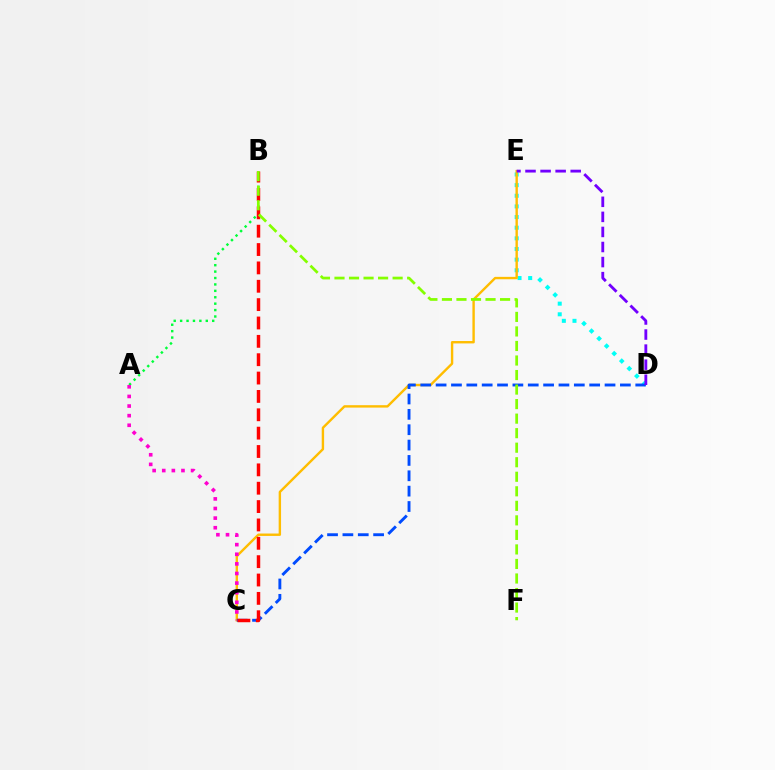{('D', 'E'): [{'color': '#00fff6', 'line_style': 'dotted', 'thickness': 2.89}, {'color': '#7200ff', 'line_style': 'dashed', 'thickness': 2.05}], ('C', 'E'): [{'color': '#ffbd00', 'line_style': 'solid', 'thickness': 1.73}], ('A', 'B'): [{'color': '#00ff39', 'line_style': 'dotted', 'thickness': 1.74}], ('C', 'D'): [{'color': '#004bff', 'line_style': 'dashed', 'thickness': 2.09}], ('A', 'C'): [{'color': '#ff00cf', 'line_style': 'dotted', 'thickness': 2.61}], ('B', 'C'): [{'color': '#ff0000', 'line_style': 'dashed', 'thickness': 2.49}], ('B', 'F'): [{'color': '#84ff00', 'line_style': 'dashed', 'thickness': 1.97}]}